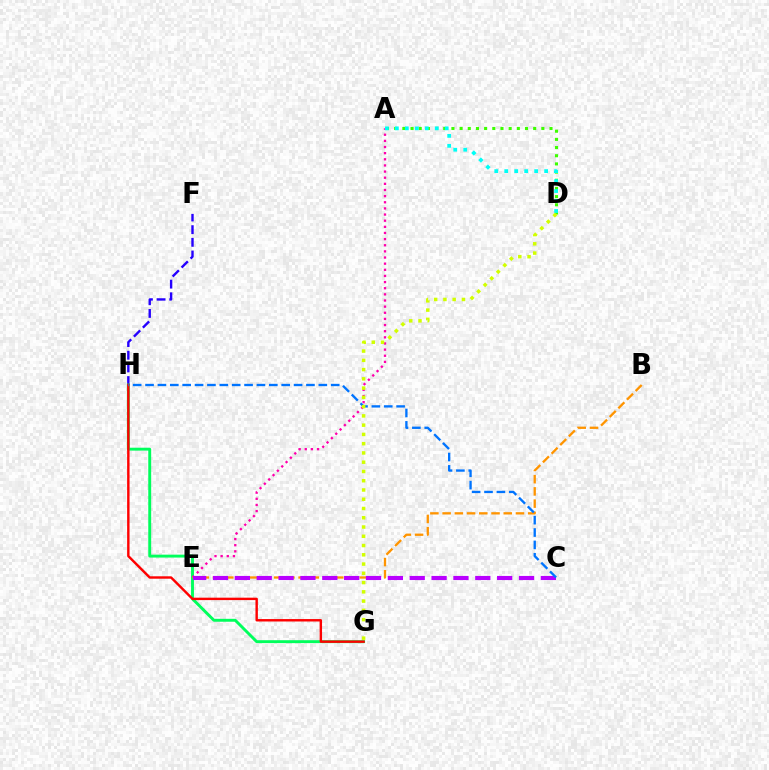{('F', 'H'): [{'color': '#2500ff', 'line_style': 'dashed', 'thickness': 1.72}], ('A', 'D'): [{'color': '#3dff00', 'line_style': 'dotted', 'thickness': 2.22}, {'color': '#00fff6', 'line_style': 'dotted', 'thickness': 2.71}], ('G', 'H'): [{'color': '#00ff5c', 'line_style': 'solid', 'thickness': 2.1}, {'color': '#ff0000', 'line_style': 'solid', 'thickness': 1.74}], ('A', 'E'): [{'color': '#ff00ac', 'line_style': 'dotted', 'thickness': 1.67}], ('B', 'E'): [{'color': '#ff9400', 'line_style': 'dashed', 'thickness': 1.66}], ('C', 'E'): [{'color': '#b900ff', 'line_style': 'dashed', 'thickness': 2.97}], ('C', 'H'): [{'color': '#0074ff', 'line_style': 'dashed', 'thickness': 1.68}], ('D', 'G'): [{'color': '#d1ff00', 'line_style': 'dotted', 'thickness': 2.52}]}